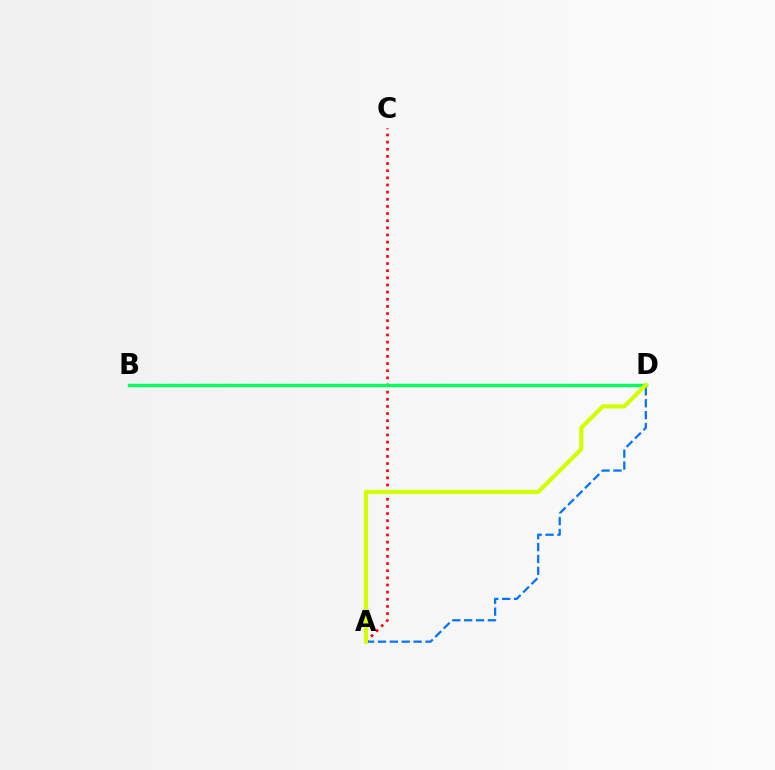{('A', 'C'): [{'color': '#ff0000', 'line_style': 'dotted', 'thickness': 1.94}], ('B', 'D'): [{'color': '#b900ff', 'line_style': 'dotted', 'thickness': 1.51}, {'color': '#00ff5c', 'line_style': 'solid', 'thickness': 2.44}], ('A', 'D'): [{'color': '#0074ff', 'line_style': 'dashed', 'thickness': 1.61}, {'color': '#d1ff00', 'line_style': 'solid', 'thickness': 2.99}]}